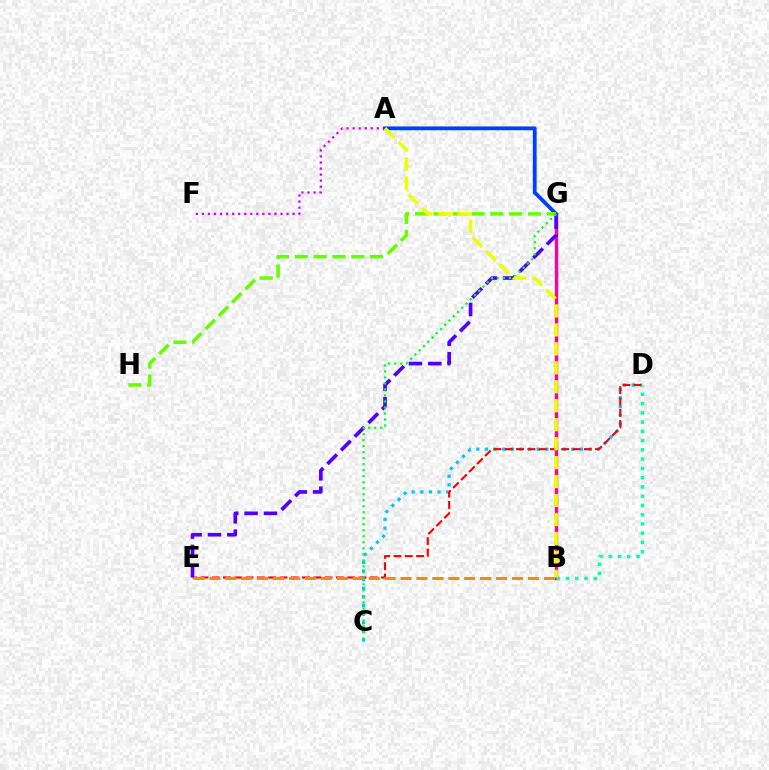{('A', 'F'): [{'color': '#d600ff', 'line_style': 'dotted', 'thickness': 1.64}], ('B', 'G'): [{'color': '#ff00a0', 'line_style': 'solid', 'thickness': 2.46}], ('C', 'D'): [{'color': '#00c7ff', 'line_style': 'dotted', 'thickness': 2.34}], ('D', 'E'): [{'color': '#ff0000', 'line_style': 'dashed', 'thickness': 1.53}], ('E', 'G'): [{'color': '#4f00ff', 'line_style': 'dashed', 'thickness': 2.63}], ('A', 'G'): [{'color': '#003fff', 'line_style': 'solid', 'thickness': 2.74}], ('G', 'H'): [{'color': '#66ff00', 'line_style': 'dashed', 'thickness': 2.56}], ('B', 'D'): [{'color': '#00ffaf', 'line_style': 'dotted', 'thickness': 2.51}], ('B', 'E'): [{'color': '#ff8800', 'line_style': 'dashed', 'thickness': 2.16}], ('C', 'G'): [{'color': '#00ff27', 'line_style': 'dotted', 'thickness': 1.63}], ('A', 'B'): [{'color': '#eeff00', 'line_style': 'dashed', 'thickness': 2.58}]}